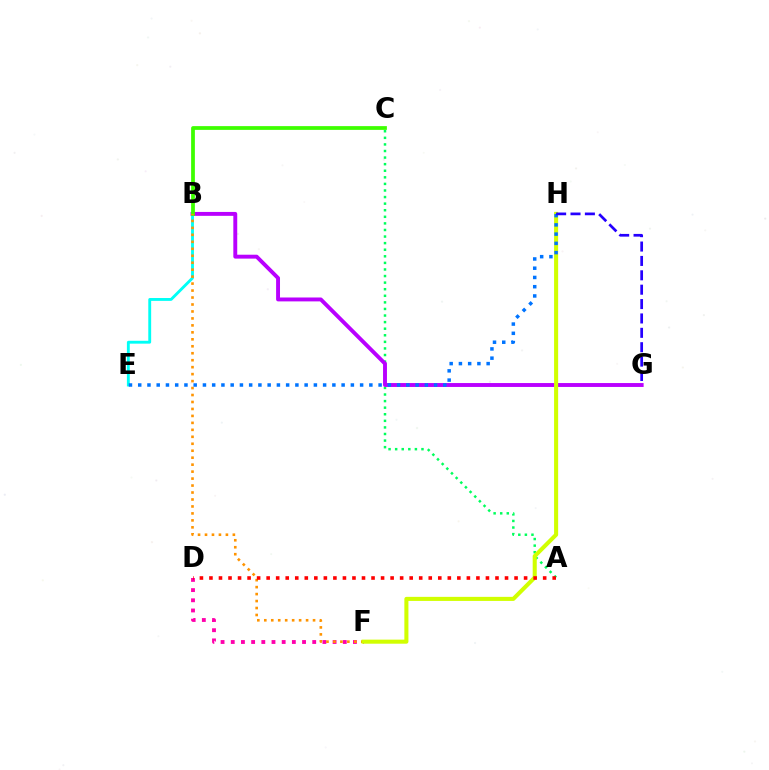{('A', 'C'): [{'color': '#00ff5c', 'line_style': 'dotted', 'thickness': 1.79}], ('B', 'G'): [{'color': '#b900ff', 'line_style': 'solid', 'thickness': 2.81}], ('B', 'E'): [{'color': '#00fff6', 'line_style': 'solid', 'thickness': 2.06}], ('B', 'C'): [{'color': '#3dff00', 'line_style': 'solid', 'thickness': 2.7}], ('D', 'F'): [{'color': '#ff00ac', 'line_style': 'dotted', 'thickness': 2.77}], ('B', 'F'): [{'color': '#ff9400', 'line_style': 'dotted', 'thickness': 1.89}], ('F', 'H'): [{'color': '#d1ff00', 'line_style': 'solid', 'thickness': 2.93}], ('E', 'H'): [{'color': '#0074ff', 'line_style': 'dotted', 'thickness': 2.51}], ('G', 'H'): [{'color': '#2500ff', 'line_style': 'dashed', 'thickness': 1.95}], ('A', 'D'): [{'color': '#ff0000', 'line_style': 'dotted', 'thickness': 2.59}]}